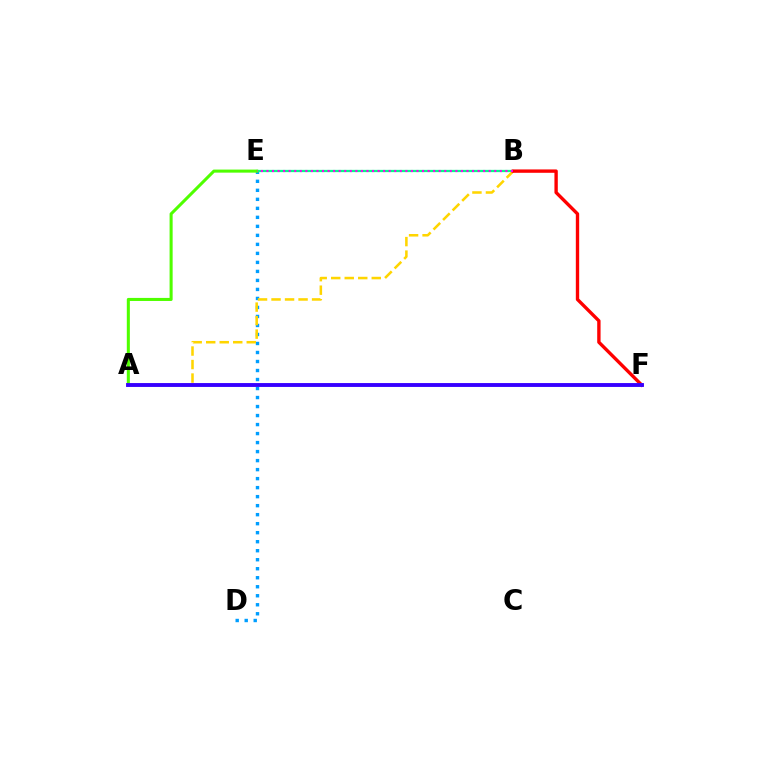{('D', 'E'): [{'color': '#009eff', 'line_style': 'dotted', 'thickness': 2.45}], ('B', 'E'): [{'color': '#00ff86', 'line_style': 'solid', 'thickness': 1.64}, {'color': '#ff00ed', 'line_style': 'dotted', 'thickness': 1.51}], ('A', 'B'): [{'color': '#ffd500', 'line_style': 'dashed', 'thickness': 1.84}], ('A', 'E'): [{'color': '#4fff00', 'line_style': 'solid', 'thickness': 2.2}], ('B', 'F'): [{'color': '#ff0000', 'line_style': 'solid', 'thickness': 2.42}], ('A', 'F'): [{'color': '#3700ff', 'line_style': 'solid', 'thickness': 2.79}]}